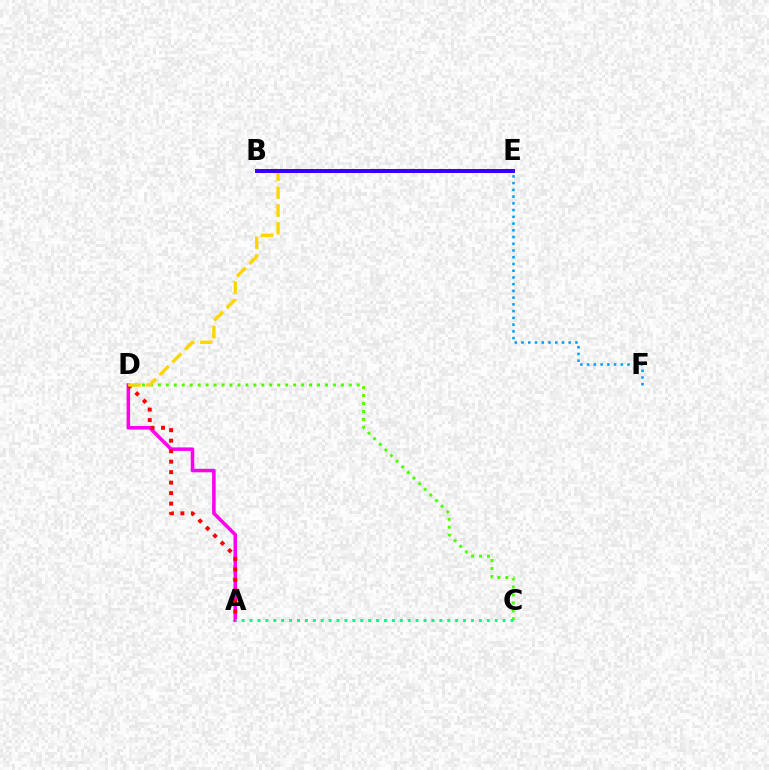{('A', 'D'): [{'color': '#ff00ed', 'line_style': 'solid', 'thickness': 2.54}, {'color': '#ff0000', 'line_style': 'dotted', 'thickness': 2.85}], ('C', 'D'): [{'color': '#4fff00', 'line_style': 'dotted', 'thickness': 2.16}], ('D', 'E'): [{'color': '#ffd500', 'line_style': 'dashed', 'thickness': 2.43}], ('B', 'E'): [{'color': '#3700ff', 'line_style': 'solid', 'thickness': 2.88}], ('E', 'F'): [{'color': '#009eff', 'line_style': 'dotted', 'thickness': 1.83}], ('A', 'C'): [{'color': '#00ff86', 'line_style': 'dotted', 'thickness': 2.15}]}